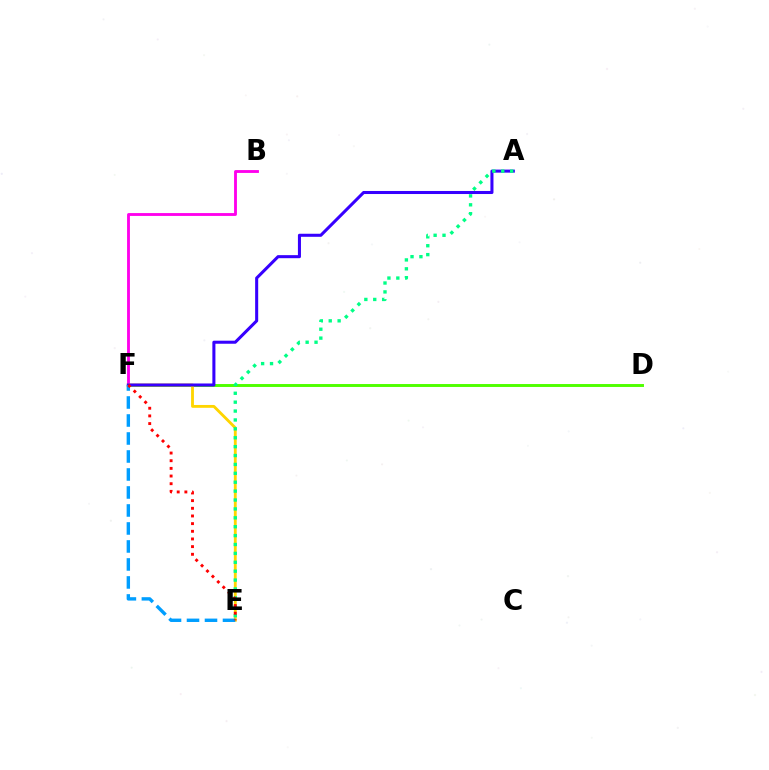{('D', 'F'): [{'color': '#4fff00', 'line_style': 'solid', 'thickness': 2.11}], ('B', 'F'): [{'color': '#ff00ed', 'line_style': 'solid', 'thickness': 2.06}], ('E', 'F'): [{'color': '#ffd500', 'line_style': 'solid', 'thickness': 2.05}, {'color': '#009eff', 'line_style': 'dashed', 'thickness': 2.44}, {'color': '#ff0000', 'line_style': 'dotted', 'thickness': 2.08}], ('A', 'F'): [{'color': '#3700ff', 'line_style': 'solid', 'thickness': 2.2}], ('A', 'E'): [{'color': '#00ff86', 'line_style': 'dotted', 'thickness': 2.42}]}